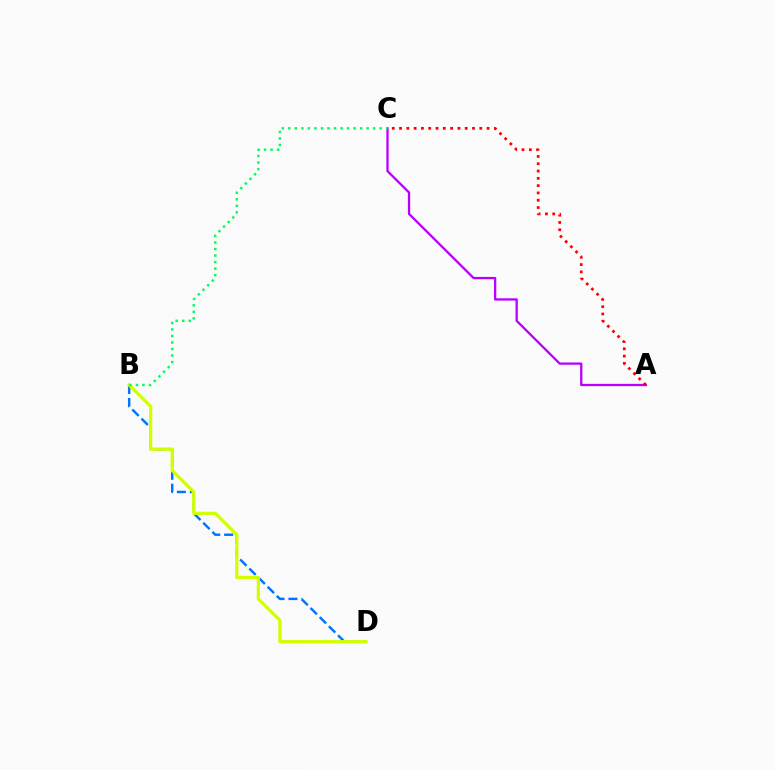{('B', 'D'): [{'color': '#0074ff', 'line_style': 'dashed', 'thickness': 1.75}, {'color': '#d1ff00', 'line_style': 'solid', 'thickness': 2.3}], ('A', 'C'): [{'color': '#b900ff', 'line_style': 'solid', 'thickness': 1.66}, {'color': '#ff0000', 'line_style': 'dotted', 'thickness': 1.98}], ('B', 'C'): [{'color': '#00ff5c', 'line_style': 'dotted', 'thickness': 1.77}]}